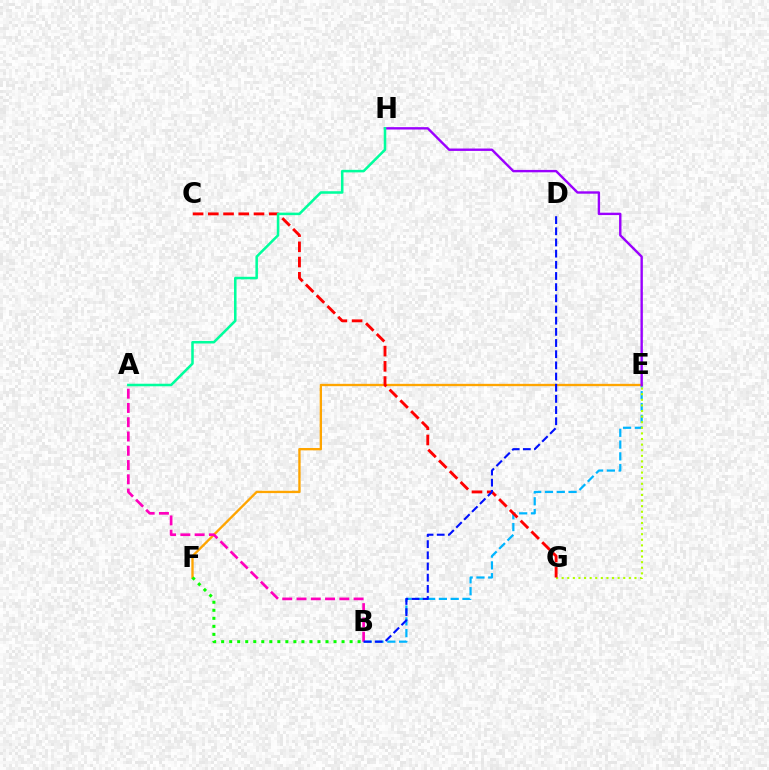{('B', 'E'): [{'color': '#00b5ff', 'line_style': 'dashed', 'thickness': 1.6}], ('E', 'G'): [{'color': '#b3ff00', 'line_style': 'dotted', 'thickness': 1.52}], ('E', 'F'): [{'color': '#ffa500', 'line_style': 'solid', 'thickness': 1.68}], ('B', 'F'): [{'color': '#08ff00', 'line_style': 'dotted', 'thickness': 2.18}], ('C', 'G'): [{'color': '#ff0000', 'line_style': 'dashed', 'thickness': 2.07}], ('A', 'B'): [{'color': '#ff00bd', 'line_style': 'dashed', 'thickness': 1.94}], ('B', 'D'): [{'color': '#0010ff', 'line_style': 'dashed', 'thickness': 1.52}], ('E', 'H'): [{'color': '#9b00ff', 'line_style': 'solid', 'thickness': 1.72}], ('A', 'H'): [{'color': '#00ff9d', 'line_style': 'solid', 'thickness': 1.83}]}